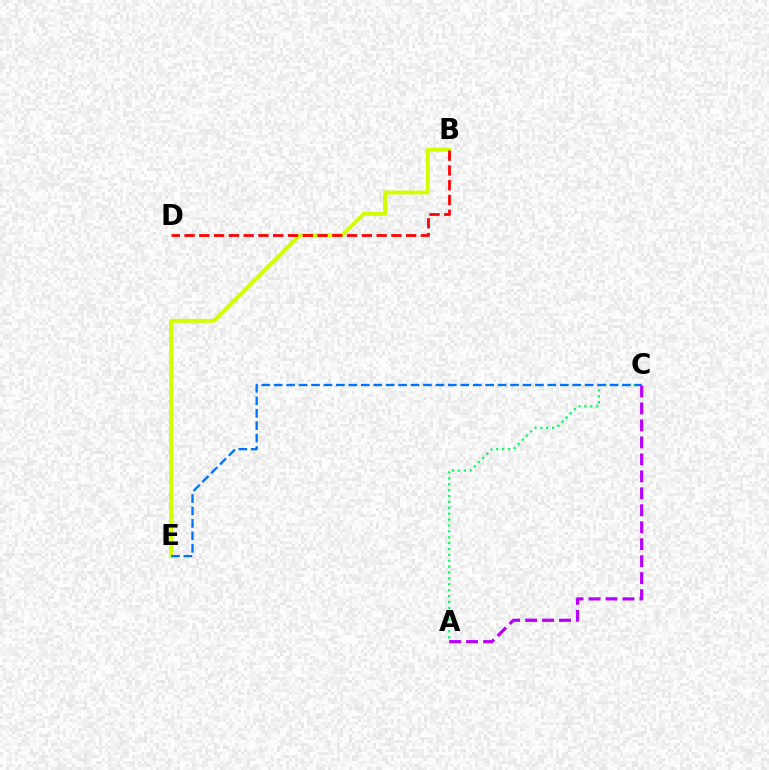{('A', 'C'): [{'color': '#00ff5c', 'line_style': 'dotted', 'thickness': 1.6}, {'color': '#b900ff', 'line_style': 'dashed', 'thickness': 2.31}], ('B', 'E'): [{'color': '#d1ff00', 'line_style': 'solid', 'thickness': 2.8}], ('C', 'E'): [{'color': '#0074ff', 'line_style': 'dashed', 'thickness': 1.69}], ('B', 'D'): [{'color': '#ff0000', 'line_style': 'dashed', 'thickness': 2.01}]}